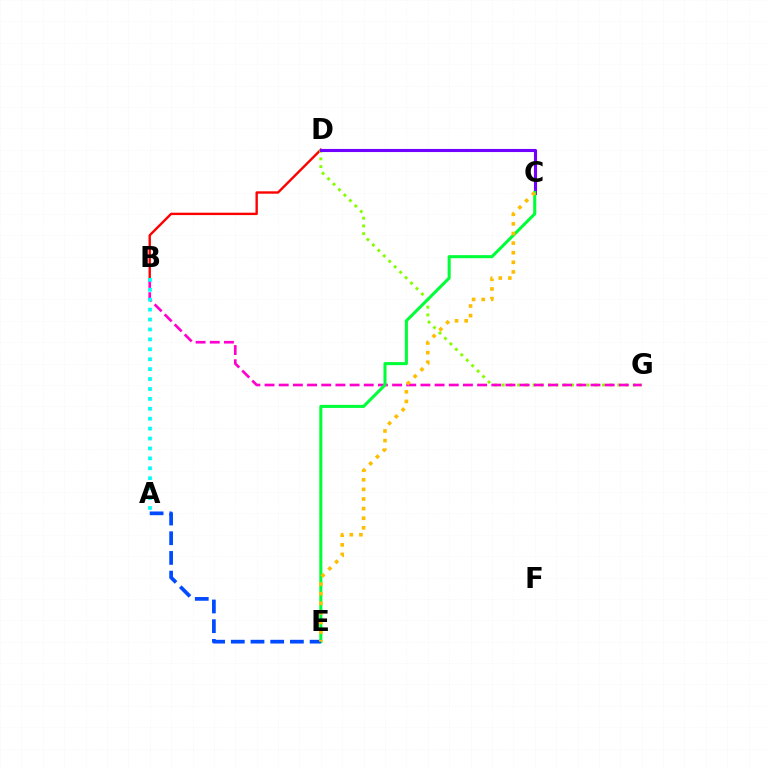{('B', 'D'): [{'color': '#ff0000', 'line_style': 'solid', 'thickness': 1.72}], ('D', 'G'): [{'color': '#84ff00', 'line_style': 'dotted', 'thickness': 2.09}], ('C', 'D'): [{'color': '#7200ff', 'line_style': 'solid', 'thickness': 2.23}], ('B', 'G'): [{'color': '#ff00cf', 'line_style': 'dashed', 'thickness': 1.93}], ('C', 'E'): [{'color': '#00ff39', 'line_style': 'solid', 'thickness': 2.2}, {'color': '#ffbd00', 'line_style': 'dotted', 'thickness': 2.61}], ('A', 'B'): [{'color': '#00fff6', 'line_style': 'dotted', 'thickness': 2.69}], ('A', 'E'): [{'color': '#004bff', 'line_style': 'dashed', 'thickness': 2.68}]}